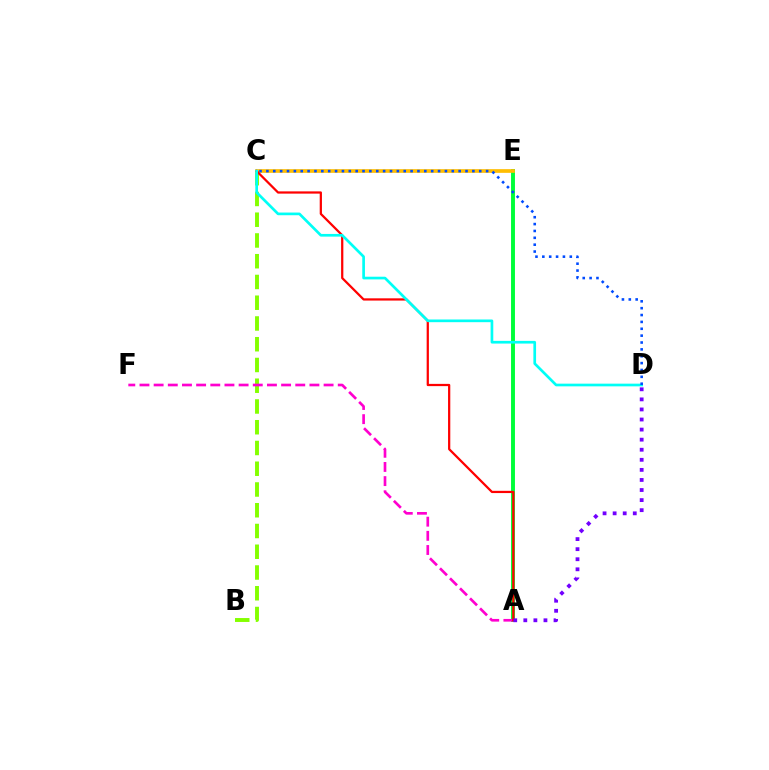{('B', 'C'): [{'color': '#84ff00', 'line_style': 'dashed', 'thickness': 2.82}], ('A', 'E'): [{'color': '#00ff39', 'line_style': 'solid', 'thickness': 2.82}], ('C', 'E'): [{'color': '#ffbd00', 'line_style': 'solid', 'thickness': 2.66}], ('A', 'F'): [{'color': '#ff00cf', 'line_style': 'dashed', 'thickness': 1.92}], ('A', 'C'): [{'color': '#ff0000', 'line_style': 'solid', 'thickness': 1.61}], ('A', 'D'): [{'color': '#7200ff', 'line_style': 'dotted', 'thickness': 2.74}], ('C', 'D'): [{'color': '#00fff6', 'line_style': 'solid', 'thickness': 1.93}, {'color': '#004bff', 'line_style': 'dotted', 'thickness': 1.87}]}